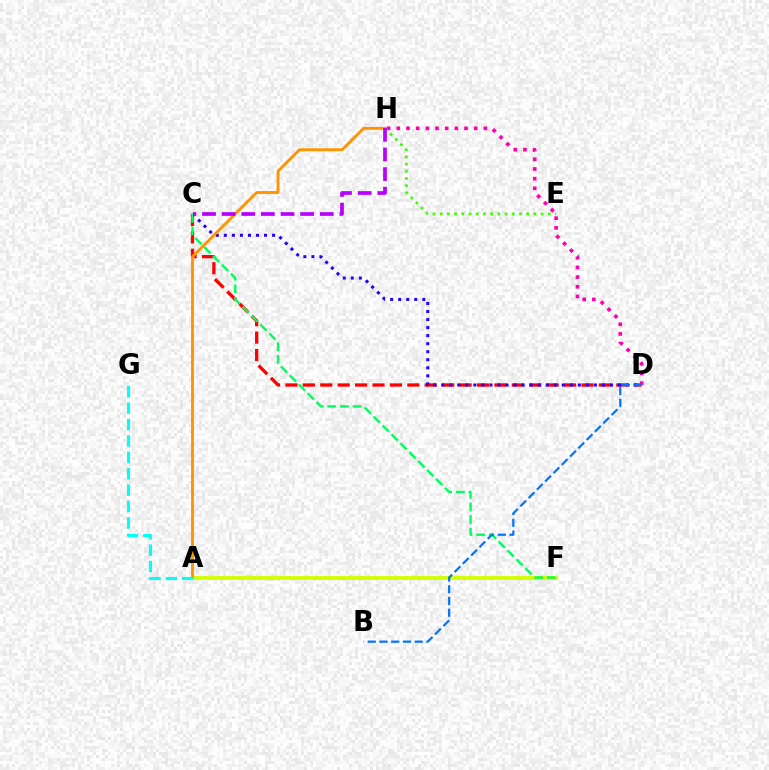{('C', 'D'): [{'color': '#ff0000', 'line_style': 'dashed', 'thickness': 2.37}, {'color': '#2500ff', 'line_style': 'dotted', 'thickness': 2.18}], ('D', 'H'): [{'color': '#ff00ac', 'line_style': 'dotted', 'thickness': 2.63}], ('E', 'H'): [{'color': '#3dff00', 'line_style': 'dotted', 'thickness': 1.96}], ('A', 'F'): [{'color': '#d1ff00', 'line_style': 'solid', 'thickness': 2.77}], ('C', 'F'): [{'color': '#00ff5c', 'line_style': 'dashed', 'thickness': 1.71}], ('A', 'H'): [{'color': '#ff9400', 'line_style': 'solid', 'thickness': 2.07}], ('B', 'D'): [{'color': '#0074ff', 'line_style': 'dashed', 'thickness': 1.59}], ('C', 'H'): [{'color': '#b900ff', 'line_style': 'dashed', 'thickness': 2.67}], ('A', 'G'): [{'color': '#00fff6', 'line_style': 'dashed', 'thickness': 2.23}]}